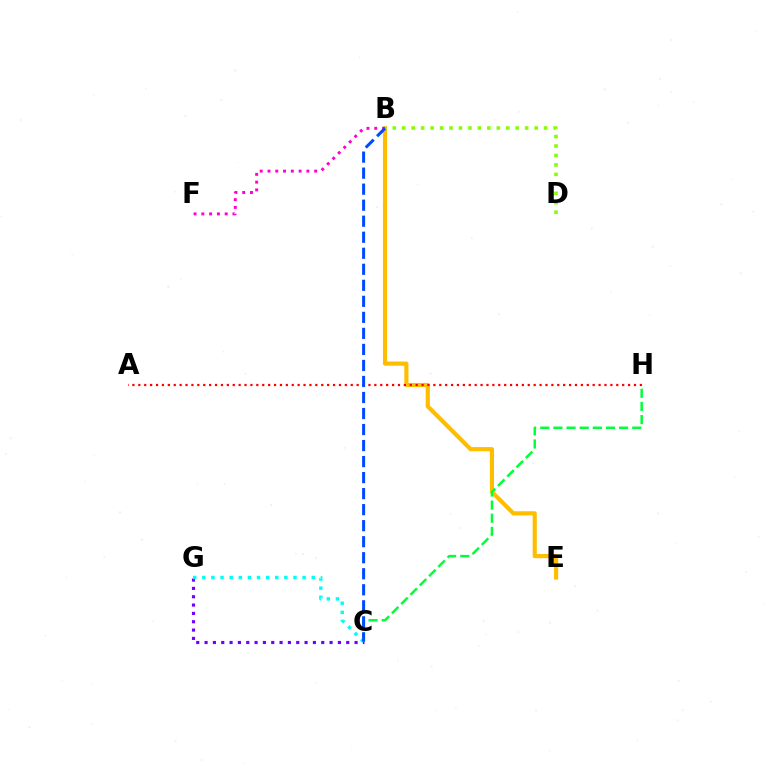{('B', 'E'): [{'color': '#ffbd00', 'line_style': 'solid', 'thickness': 2.99}], ('B', 'D'): [{'color': '#84ff00', 'line_style': 'dotted', 'thickness': 2.57}], ('C', 'G'): [{'color': '#7200ff', 'line_style': 'dotted', 'thickness': 2.26}, {'color': '#00fff6', 'line_style': 'dotted', 'thickness': 2.48}], ('A', 'H'): [{'color': '#ff0000', 'line_style': 'dotted', 'thickness': 1.6}], ('C', 'H'): [{'color': '#00ff39', 'line_style': 'dashed', 'thickness': 1.78}], ('B', 'F'): [{'color': '#ff00cf', 'line_style': 'dotted', 'thickness': 2.11}], ('B', 'C'): [{'color': '#004bff', 'line_style': 'dashed', 'thickness': 2.18}]}